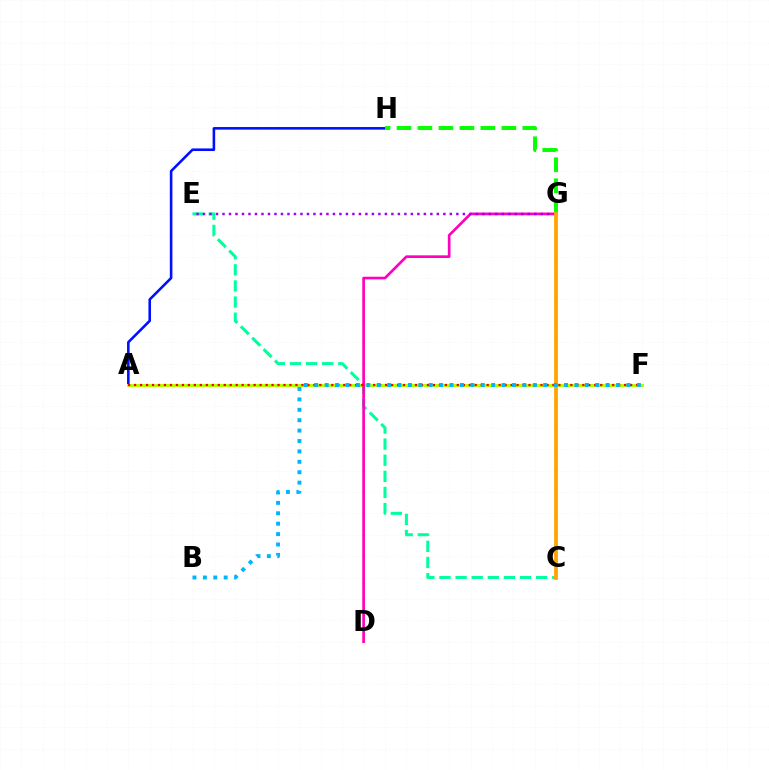{('A', 'H'): [{'color': '#0010ff', 'line_style': 'solid', 'thickness': 1.86}], ('C', 'E'): [{'color': '#00ff9d', 'line_style': 'dashed', 'thickness': 2.19}], ('A', 'F'): [{'color': '#b3ff00', 'line_style': 'solid', 'thickness': 2.15}, {'color': '#ff0000', 'line_style': 'dotted', 'thickness': 1.62}], ('D', 'G'): [{'color': '#ff00bd', 'line_style': 'solid', 'thickness': 1.93}], ('G', 'H'): [{'color': '#08ff00', 'line_style': 'dashed', 'thickness': 2.85}], ('E', 'G'): [{'color': '#9b00ff', 'line_style': 'dotted', 'thickness': 1.76}], ('C', 'G'): [{'color': '#ffa500', 'line_style': 'solid', 'thickness': 2.74}], ('B', 'F'): [{'color': '#00b5ff', 'line_style': 'dotted', 'thickness': 2.83}]}